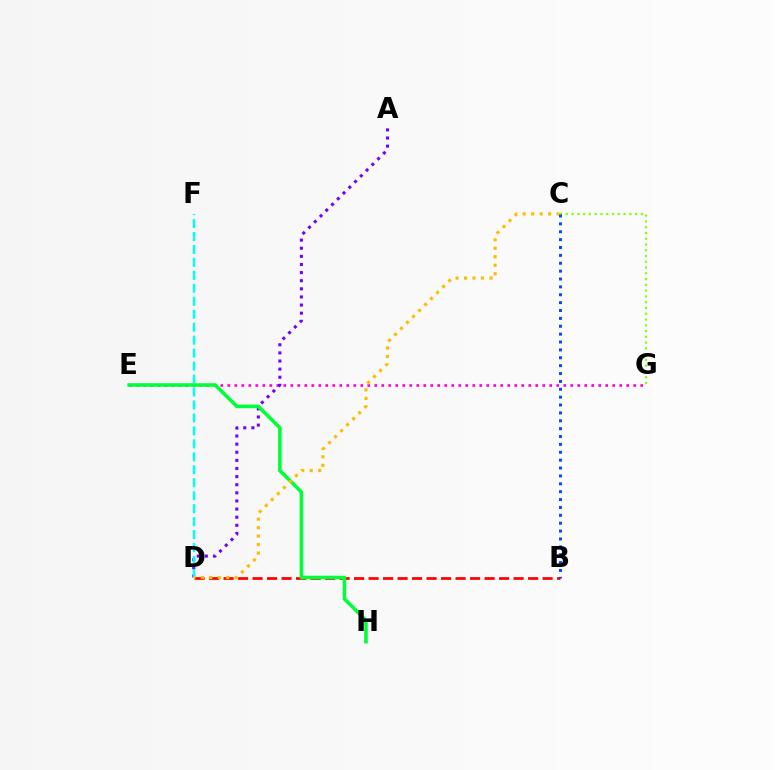{('C', 'G'): [{'color': '#84ff00', 'line_style': 'dotted', 'thickness': 1.57}], ('E', 'G'): [{'color': '#ff00cf', 'line_style': 'dotted', 'thickness': 1.9}], ('B', 'D'): [{'color': '#ff0000', 'line_style': 'dashed', 'thickness': 1.97}], ('A', 'D'): [{'color': '#7200ff', 'line_style': 'dotted', 'thickness': 2.2}], ('D', 'F'): [{'color': '#00fff6', 'line_style': 'dashed', 'thickness': 1.76}], ('E', 'H'): [{'color': '#00ff39', 'line_style': 'solid', 'thickness': 2.57}], ('C', 'D'): [{'color': '#ffbd00', 'line_style': 'dotted', 'thickness': 2.3}], ('B', 'C'): [{'color': '#004bff', 'line_style': 'dotted', 'thickness': 2.14}]}